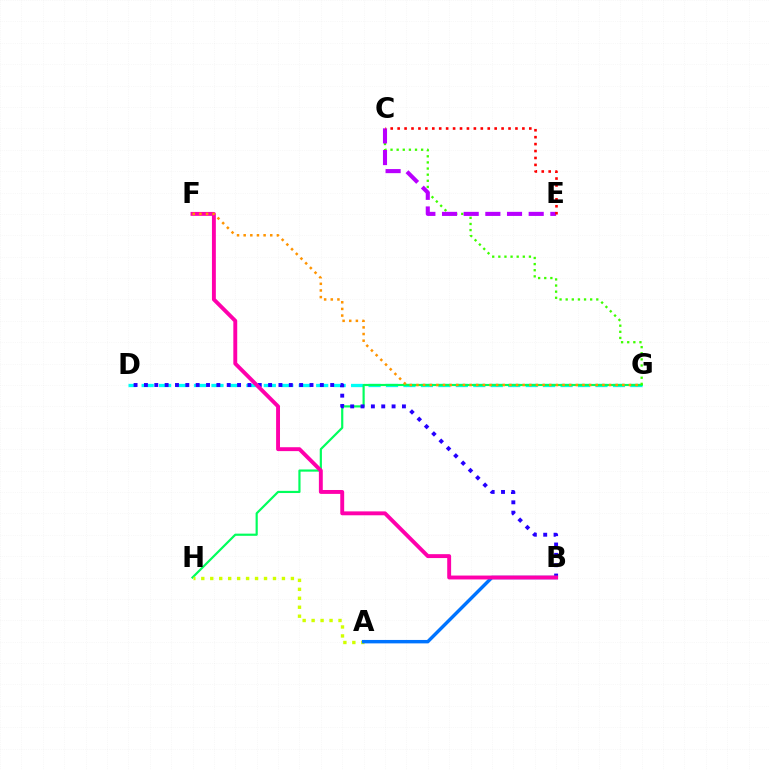{('D', 'G'): [{'color': '#00fff6', 'line_style': 'dashed', 'thickness': 2.37}], ('G', 'H'): [{'color': '#00ff5c', 'line_style': 'solid', 'thickness': 1.57}], ('C', 'G'): [{'color': '#3dff00', 'line_style': 'dotted', 'thickness': 1.66}], ('B', 'D'): [{'color': '#2500ff', 'line_style': 'dotted', 'thickness': 2.81}], ('C', 'E'): [{'color': '#b900ff', 'line_style': 'dashed', 'thickness': 2.94}, {'color': '#ff0000', 'line_style': 'dotted', 'thickness': 1.88}], ('A', 'H'): [{'color': '#d1ff00', 'line_style': 'dotted', 'thickness': 2.43}], ('A', 'B'): [{'color': '#0074ff', 'line_style': 'solid', 'thickness': 2.47}], ('B', 'F'): [{'color': '#ff00ac', 'line_style': 'solid', 'thickness': 2.81}], ('F', 'G'): [{'color': '#ff9400', 'line_style': 'dotted', 'thickness': 1.8}]}